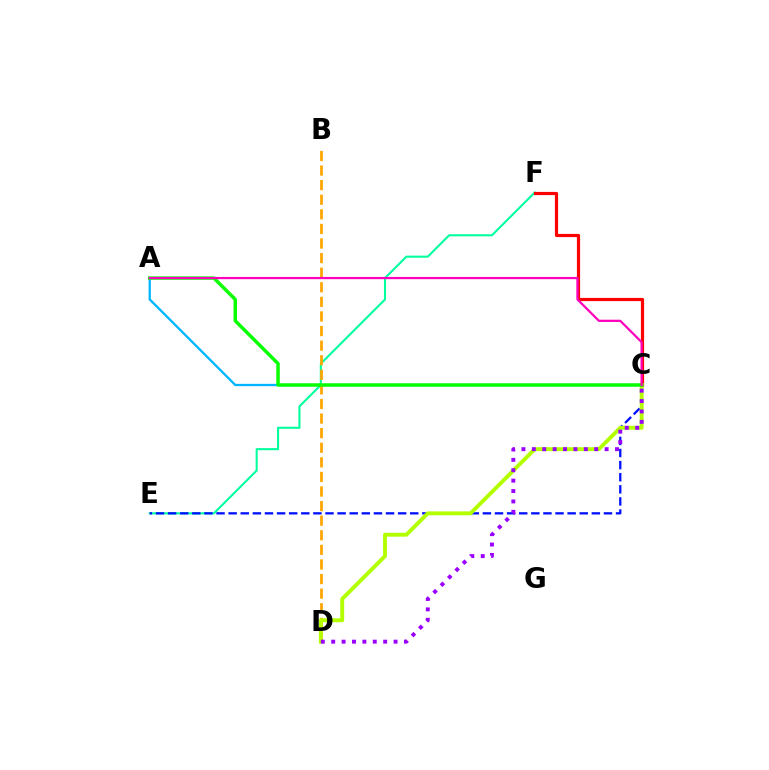{('A', 'C'): [{'color': '#00b5ff', 'line_style': 'solid', 'thickness': 1.66}, {'color': '#08ff00', 'line_style': 'solid', 'thickness': 2.48}, {'color': '#ff00bd', 'line_style': 'solid', 'thickness': 1.6}], ('E', 'F'): [{'color': '#00ff9d', 'line_style': 'solid', 'thickness': 1.5}], ('C', 'E'): [{'color': '#0010ff', 'line_style': 'dashed', 'thickness': 1.64}], ('B', 'D'): [{'color': '#ffa500', 'line_style': 'dashed', 'thickness': 1.98}], ('C', 'F'): [{'color': '#ff0000', 'line_style': 'solid', 'thickness': 2.29}], ('C', 'D'): [{'color': '#b3ff00', 'line_style': 'solid', 'thickness': 2.81}, {'color': '#9b00ff', 'line_style': 'dotted', 'thickness': 2.82}]}